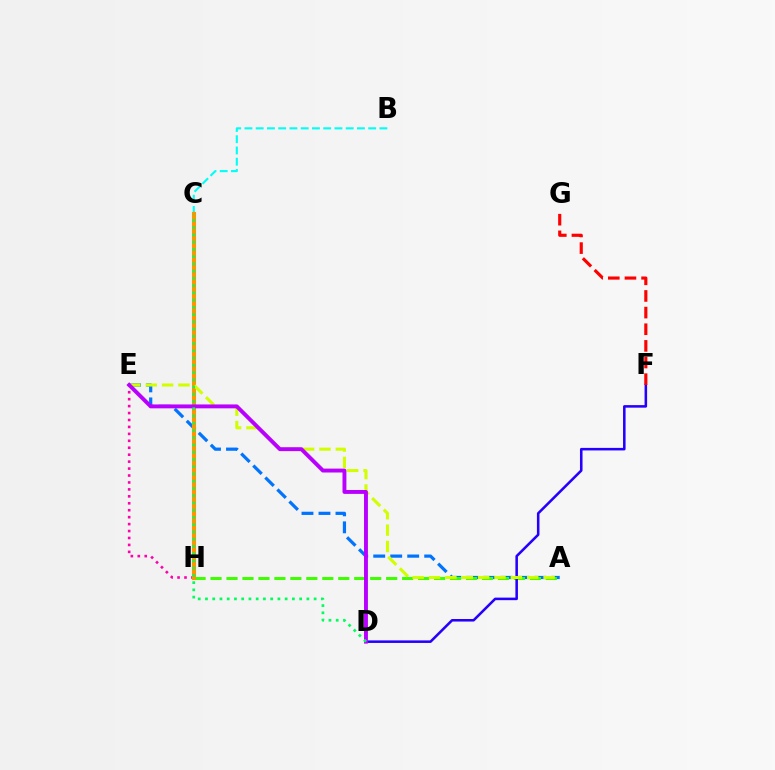{('A', 'E'): [{'color': '#0074ff', 'line_style': 'dashed', 'thickness': 2.31}, {'color': '#d1ff00', 'line_style': 'dashed', 'thickness': 2.22}], ('B', 'C'): [{'color': '#00fff6', 'line_style': 'dashed', 'thickness': 1.53}], ('E', 'H'): [{'color': '#ff00ac', 'line_style': 'dotted', 'thickness': 1.89}], ('A', 'H'): [{'color': '#3dff00', 'line_style': 'dashed', 'thickness': 2.17}], ('D', 'F'): [{'color': '#2500ff', 'line_style': 'solid', 'thickness': 1.84}], ('C', 'H'): [{'color': '#ff9400', 'line_style': 'solid', 'thickness': 2.95}], ('F', 'G'): [{'color': '#ff0000', 'line_style': 'dashed', 'thickness': 2.26}], ('D', 'E'): [{'color': '#b900ff', 'line_style': 'solid', 'thickness': 2.81}], ('C', 'D'): [{'color': '#00ff5c', 'line_style': 'dotted', 'thickness': 1.97}]}